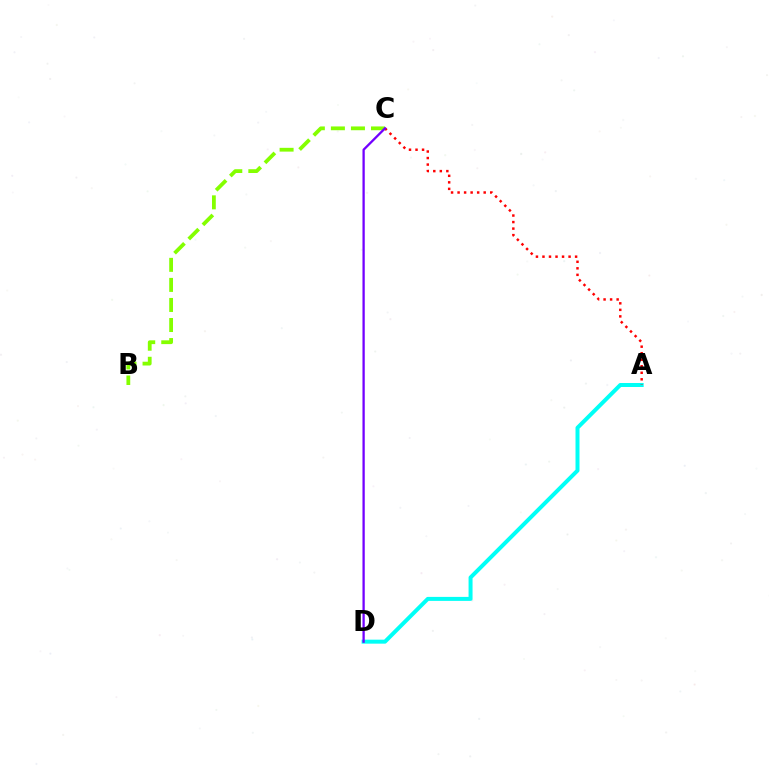{('B', 'C'): [{'color': '#84ff00', 'line_style': 'dashed', 'thickness': 2.72}], ('A', 'D'): [{'color': '#00fff6', 'line_style': 'solid', 'thickness': 2.87}], ('A', 'C'): [{'color': '#ff0000', 'line_style': 'dotted', 'thickness': 1.77}], ('C', 'D'): [{'color': '#7200ff', 'line_style': 'solid', 'thickness': 1.65}]}